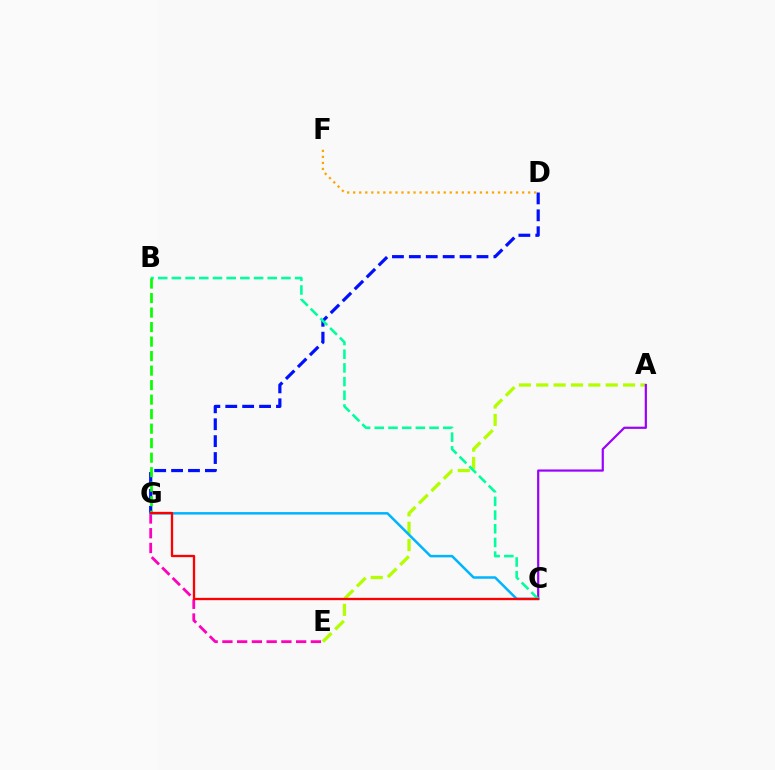{('A', 'E'): [{'color': '#b3ff00', 'line_style': 'dashed', 'thickness': 2.36}], ('A', 'C'): [{'color': '#9b00ff', 'line_style': 'solid', 'thickness': 1.58}], ('E', 'G'): [{'color': '#ff00bd', 'line_style': 'dashed', 'thickness': 2.0}], ('D', 'G'): [{'color': '#0010ff', 'line_style': 'dashed', 'thickness': 2.3}], ('C', 'G'): [{'color': '#00b5ff', 'line_style': 'solid', 'thickness': 1.8}, {'color': '#ff0000', 'line_style': 'solid', 'thickness': 1.65}], ('B', 'C'): [{'color': '#00ff9d', 'line_style': 'dashed', 'thickness': 1.86}], ('B', 'G'): [{'color': '#08ff00', 'line_style': 'dashed', 'thickness': 1.97}], ('D', 'F'): [{'color': '#ffa500', 'line_style': 'dotted', 'thickness': 1.64}]}